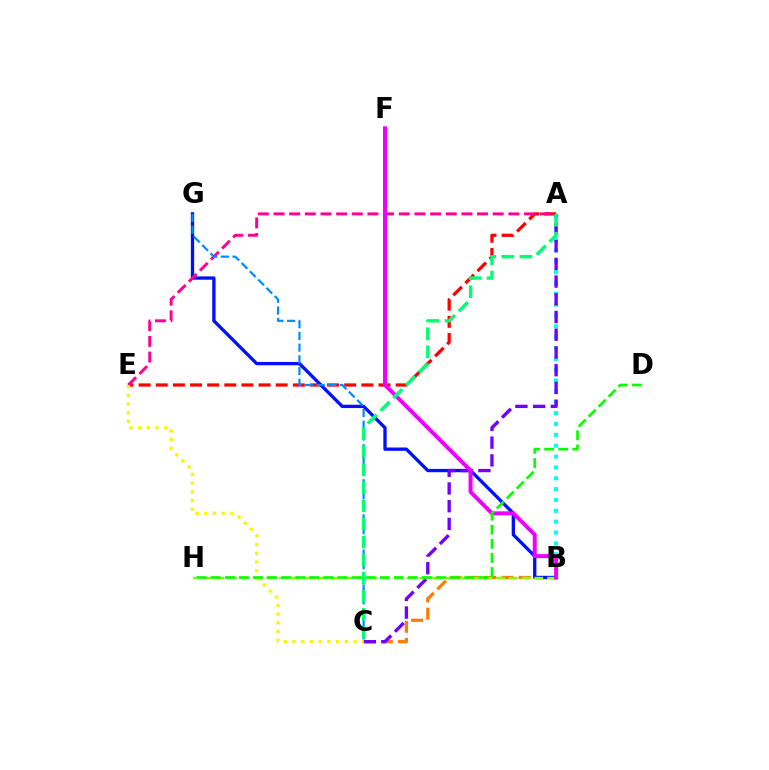{('B', 'C'): [{'color': '#ff7c00', 'line_style': 'dashed', 'thickness': 2.34}], ('A', 'E'): [{'color': '#ff0000', 'line_style': 'dashed', 'thickness': 2.33}, {'color': '#ff0094', 'line_style': 'dashed', 'thickness': 2.13}], ('A', 'B'): [{'color': '#00fff6', 'line_style': 'dotted', 'thickness': 2.95}], ('B', 'G'): [{'color': '#0010ff', 'line_style': 'solid', 'thickness': 2.39}], ('A', 'C'): [{'color': '#7200ff', 'line_style': 'dashed', 'thickness': 2.41}, {'color': '#00ff74', 'line_style': 'dashed', 'thickness': 2.45}], ('C', 'G'): [{'color': '#008cff', 'line_style': 'dashed', 'thickness': 1.59}], ('B', 'H'): [{'color': '#84ff00', 'line_style': 'dashed', 'thickness': 1.73}], ('B', 'F'): [{'color': '#ee00ff', 'line_style': 'solid', 'thickness': 2.87}], ('C', 'E'): [{'color': '#fcf500', 'line_style': 'dotted', 'thickness': 2.37}], ('D', 'H'): [{'color': '#08ff00', 'line_style': 'dashed', 'thickness': 1.91}]}